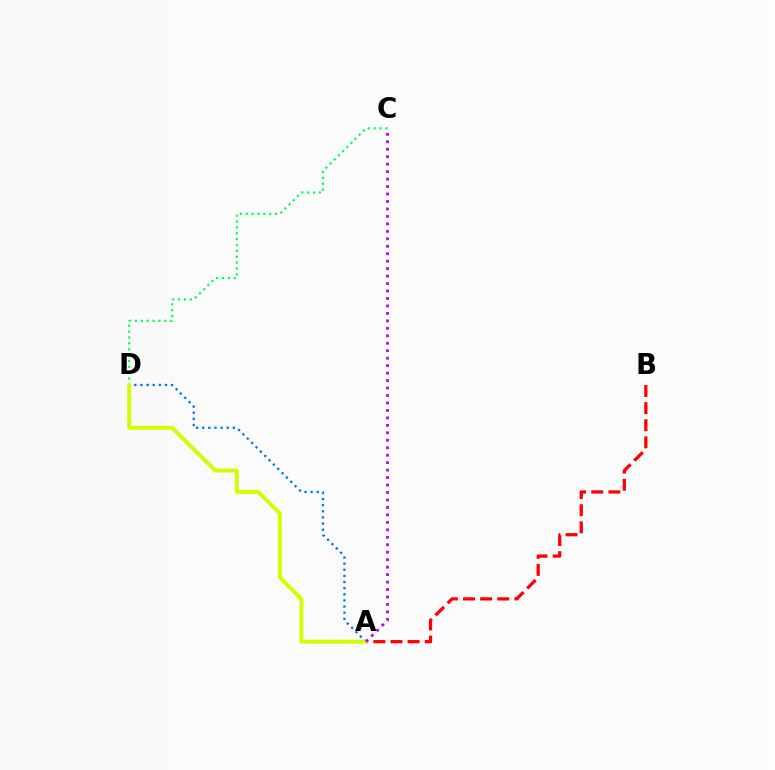{('A', 'B'): [{'color': '#ff0000', 'line_style': 'dashed', 'thickness': 2.33}], ('A', 'D'): [{'color': '#0074ff', 'line_style': 'dotted', 'thickness': 1.67}, {'color': '#d1ff00', 'line_style': 'solid', 'thickness': 2.83}], ('C', 'D'): [{'color': '#00ff5c', 'line_style': 'dotted', 'thickness': 1.59}], ('A', 'C'): [{'color': '#b900ff', 'line_style': 'dotted', 'thickness': 2.03}]}